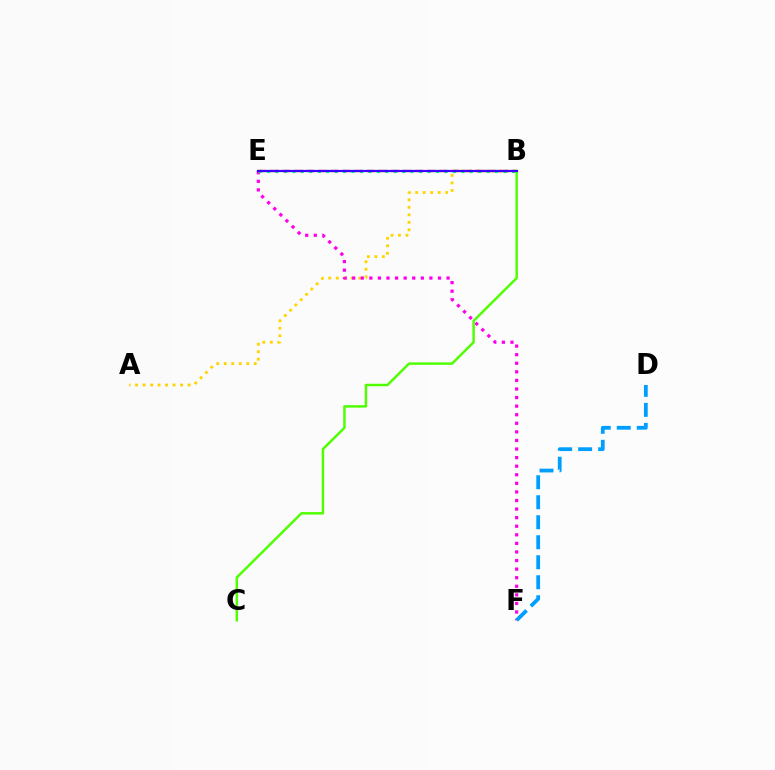{('A', 'B'): [{'color': '#ffd500', 'line_style': 'dotted', 'thickness': 2.04}], ('E', 'F'): [{'color': '#ff00ed', 'line_style': 'dotted', 'thickness': 2.33}], ('B', 'E'): [{'color': '#00ff86', 'line_style': 'dotted', 'thickness': 2.3}, {'color': '#ff0000', 'line_style': 'dashed', 'thickness': 1.64}, {'color': '#3700ff', 'line_style': 'solid', 'thickness': 1.57}], ('D', 'F'): [{'color': '#009eff', 'line_style': 'dashed', 'thickness': 2.72}], ('B', 'C'): [{'color': '#4fff00', 'line_style': 'solid', 'thickness': 1.78}]}